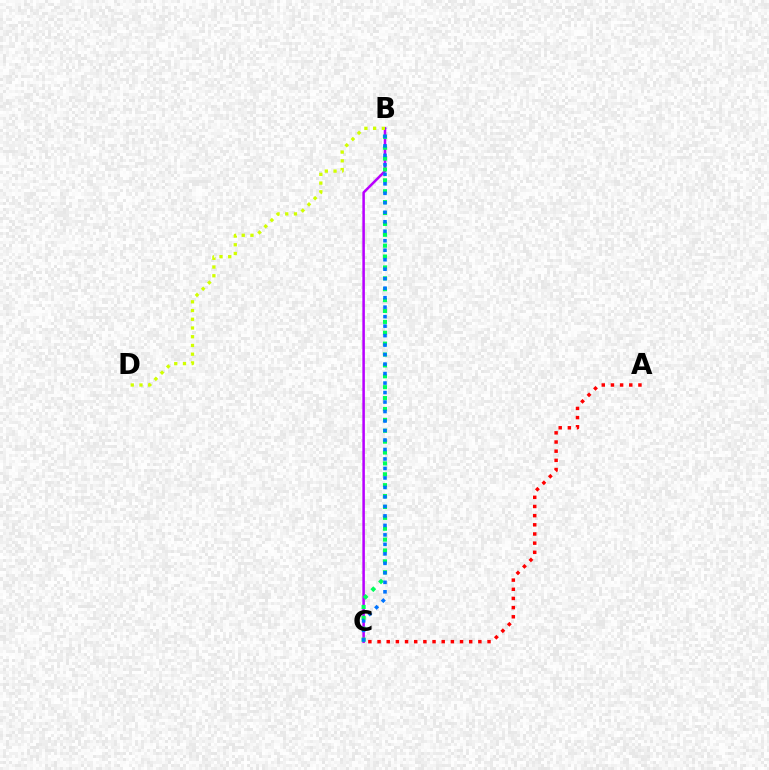{('A', 'C'): [{'color': '#ff0000', 'line_style': 'dotted', 'thickness': 2.49}], ('B', 'C'): [{'color': '#b900ff', 'line_style': 'solid', 'thickness': 1.83}, {'color': '#00ff5c', 'line_style': 'dotted', 'thickness': 2.96}, {'color': '#0074ff', 'line_style': 'dotted', 'thickness': 2.58}], ('B', 'D'): [{'color': '#d1ff00', 'line_style': 'dotted', 'thickness': 2.37}]}